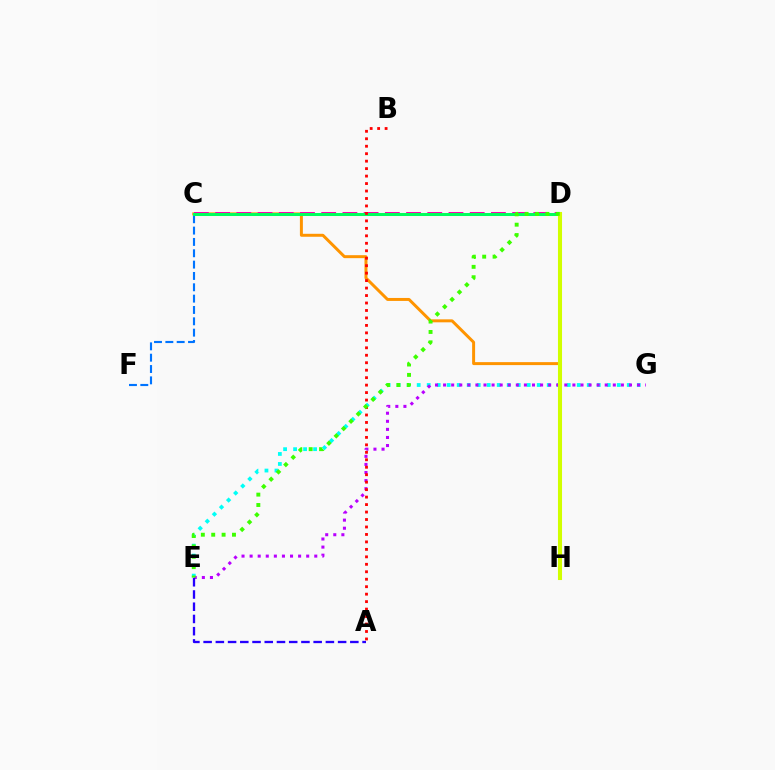{('C', 'H'): [{'color': '#ff9400', 'line_style': 'solid', 'thickness': 2.14}], ('E', 'G'): [{'color': '#00fff6', 'line_style': 'dotted', 'thickness': 2.72}, {'color': '#b900ff', 'line_style': 'dotted', 'thickness': 2.2}], ('A', 'E'): [{'color': '#2500ff', 'line_style': 'dashed', 'thickness': 1.66}], ('C', 'F'): [{'color': '#0074ff', 'line_style': 'dashed', 'thickness': 1.54}], ('C', 'D'): [{'color': '#ff00ac', 'line_style': 'dashed', 'thickness': 2.88}, {'color': '#00ff5c', 'line_style': 'solid', 'thickness': 2.17}], ('D', 'H'): [{'color': '#d1ff00', 'line_style': 'solid', 'thickness': 2.93}], ('A', 'B'): [{'color': '#ff0000', 'line_style': 'dotted', 'thickness': 2.03}], ('D', 'E'): [{'color': '#3dff00', 'line_style': 'dotted', 'thickness': 2.82}]}